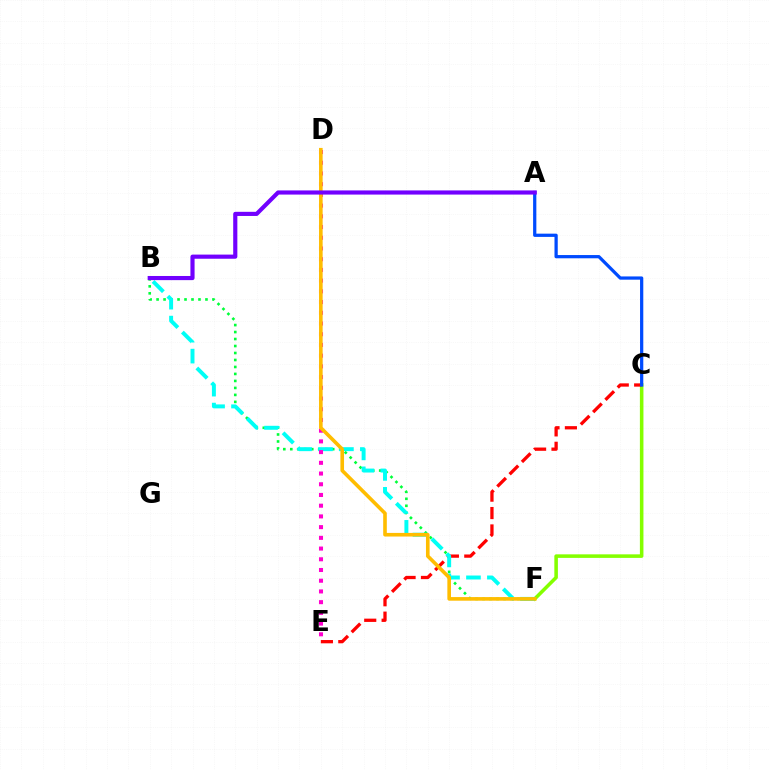{('C', 'F'): [{'color': '#84ff00', 'line_style': 'solid', 'thickness': 2.56}], ('B', 'F'): [{'color': '#00ff39', 'line_style': 'dotted', 'thickness': 1.9}, {'color': '#00fff6', 'line_style': 'dashed', 'thickness': 2.84}], ('C', 'E'): [{'color': '#ff0000', 'line_style': 'dashed', 'thickness': 2.36}], ('A', 'C'): [{'color': '#004bff', 'line_style': 'solid', 'thickness': 2.34}], ('D', 'E'): [{'color': '#ff00cf', 'line_style': 'dotted', 'thickness': 2.91}], ('D', 'F'): [{'color': '#ffbd00', 'line_style': 'solid', 'thickness': 2.61}], ('A', 'B'): [{'color': '#7200ff', 'line_style': 'solid', 'thickness': 2.99}]}